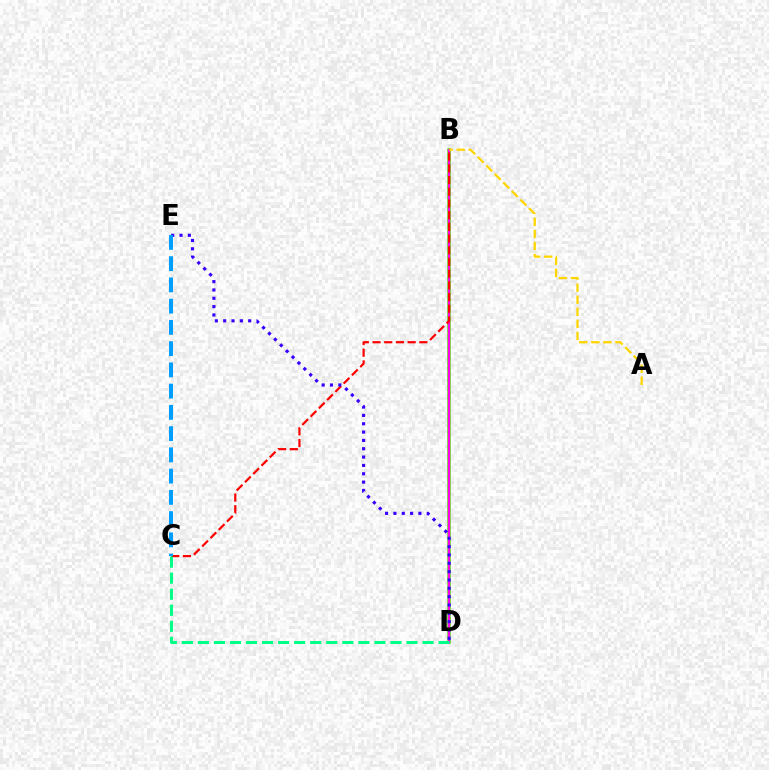{('B', 'D'): [{'color': '#4fff00', 'line_style': 'solid', 'thickness': 2.55}, {'color': '#ff00ed', 'line_style': 'solid', 'thickness': 1.71}], ('B', 'C'): [{'color': '#ff0000', 'line_style': 'dashed', 'thickness': 1.59}], ('D', 'E'): [{'color': '#3700ff', 'line_style': 'dotted', 'thickness': 2.26}], ('C', 'D'): [{'color': '#00ff86', 'line_style': 'dashed', 'thickness': 2.18}], ('A', 'B'): [{'color': '#ffd500', 'line_style': 'dashed', 'thickness': 1.64}], ('C', 'E'): [{'color': '#009eff', 'line_style': 'dashed', 'thickness': 2.89}]}